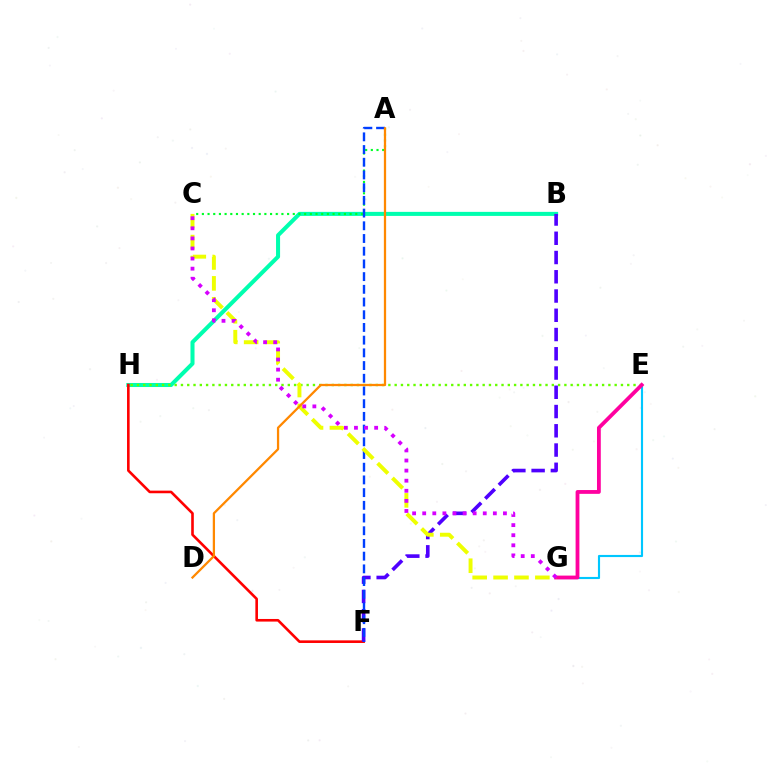{('E', 'G'): [{'color': '#00c7ff', 'line_style': 'solid', 'thickness': 1.54}, {'color': '#ff00a0', 'line_style': 'solid', 'thickness': 2.74}], ('B', 'H'): [{'color': '#00ffaf', 'line_style': 'solid', 'thickness': 2.91}], ('E', 'H'): [{'color': '#66ff00', 'line_style': 'dotted', 'thickness': 1.71}], ('F', 'H'): [{'color': '#ff0000', 'line_style': 'solid', 'thickness': 1.88}], ('A', 'C'): [{'color': '#00ff27', 'line_style': 'dotted', 'thickness': 1.54}], ('B', 'F'): [{'color': '#4f00ff', 'line_style': 'dashed', 'thickness': 2.62}], ('A', 'F'): [{'color': '#003fff', 'line_style': 'dashed', 'thickness': 1.73}], ('C', 'G'): [{'color': '#eeff00', 'line_style': 'dashed', 'thickness': 2.84}, {'color': '#d600ff', 'line_style': 'dotted', 'thickness': 2.74}], ('A', 'D'): [{'color': '#ff8800', 'line_style': 'solid', 'thickness': 1.63}]}